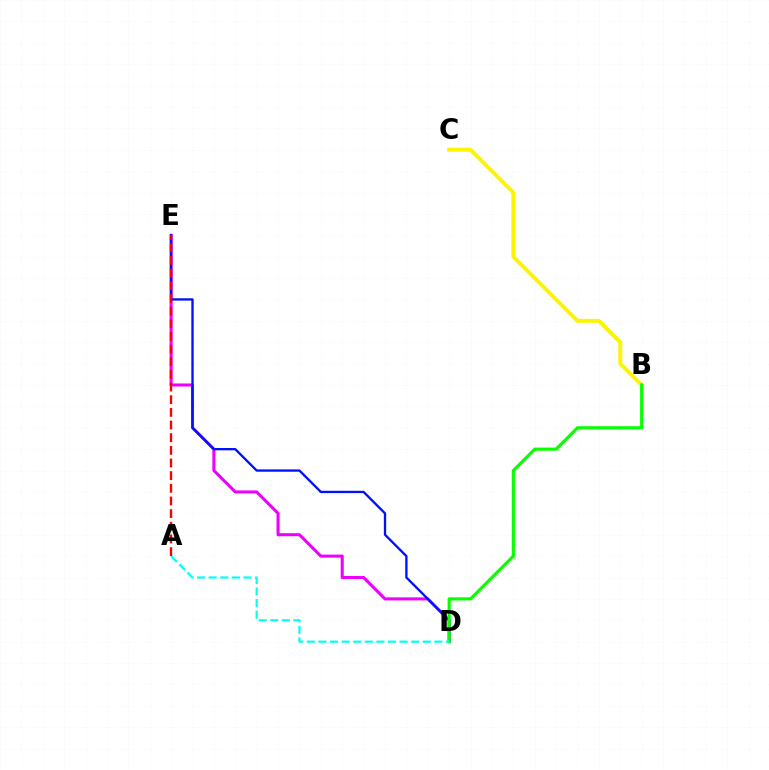{('D', 'E'): [{'color': '#ee00ff', 'line_style': 'solid', 'thickness': 2.2}, {'color': '#0010ff', 'line_style': 'solid', 'thickness': 1.67}], ('B', 'C'): [{'color': '#fcf500', 'line_style': 'solid', 'thickness': 2.82}], ('B', 'D'): [{'color': '#08ff00', 'line_style': 'solid', 'thickness': 2.25}], ('A', 'D'): [{'color': '#00fff6', 'line_style': 'dashed', 'thickness': 1.58}], ('A', 'E'): [{'color': '#ff0000', 'line_style': 'dashed', 'thickness': 1.72}]}